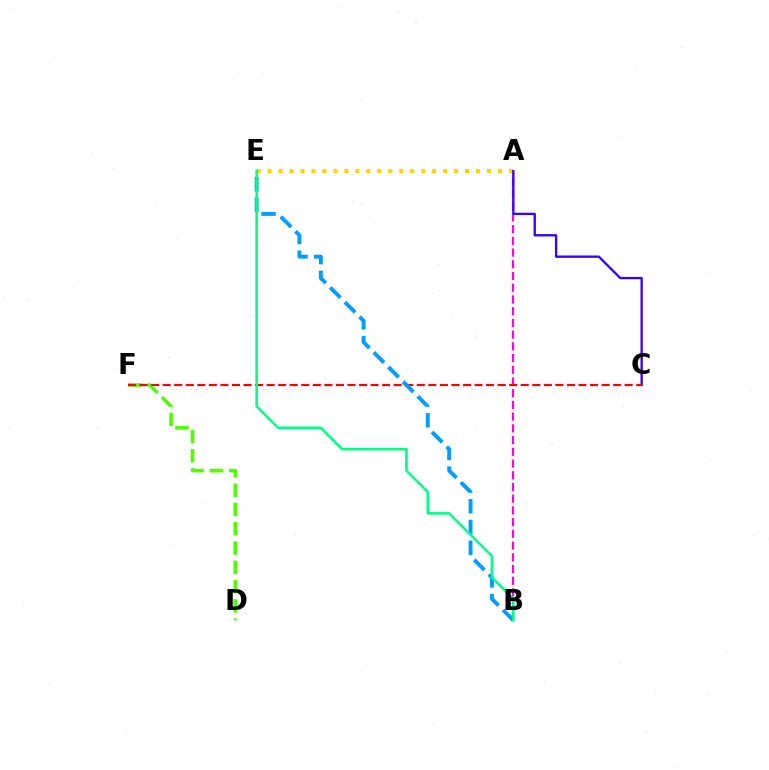{('A', 'B'): [{'color': '#ff00ed', 'line_style': 'dashed', 'thickness': 1.59}], ('A', 'E'): [{'color': '#ffd500', 'line_style': 'dotted', 'thickness': 2.98}], ('A', 'C'): [{'color': '#3700ff', 'line_style': 'solid', 'thickness': 1.68}], ('D', 'F'): [{'color': '#4fff00', 'line_style': 'dashed', 'thickness': 2.62}], ('C', 'F'): [{'color': '#ff0000', 'line_style': 'dashed', 'thickness': 1.57}], ('B', 'E'): [{'color': '#009eff', 'line_style': 'dashed', 'thickness': 2.82}, {'color': '#00ff86', 'line_style': 'solid', 'thickness': 1.83}]}